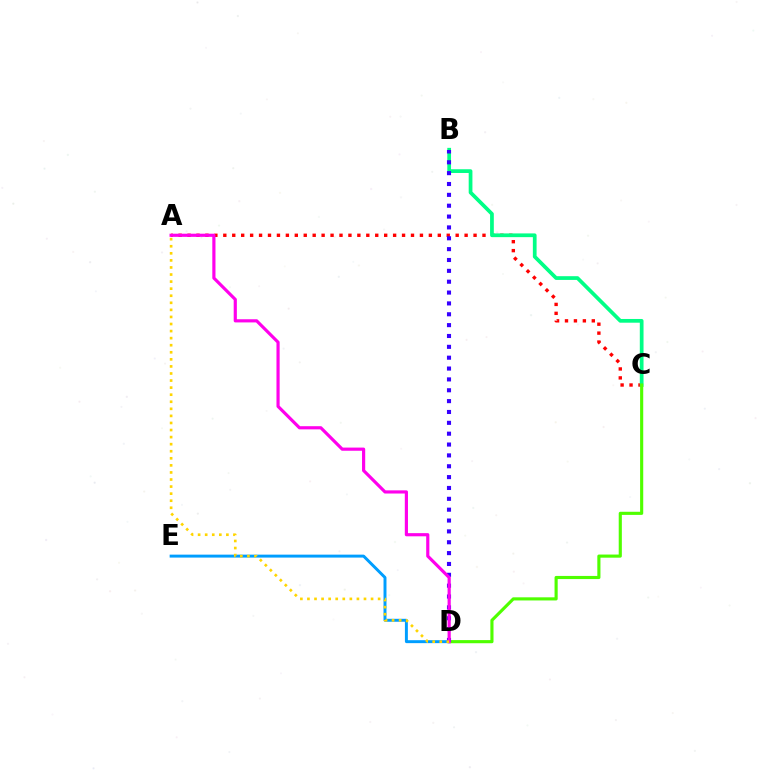{('D', 'E'): [{'color': '#009eff', 'line_style': 'solid', 'thickness': 2.12}], ('A', 'C'): [{'color': '#ff0000', 'line_style': 'dotted', 'thickness': 2.43}], ('B', 'C'): [{'color': '#00ff86', 'line_style': 'solid', 'thickness': 2.69}], ('C', 'D'): [{'color': '#4fff00', 'line_style': 'solid', 'thickness': 2.25}], ('B', 'D'): [{'color': '#3700ff', 'line_style': 'dotted', 'thickness': 2.95}], ('A', 'D'): [{'color': '#ff00ed', 'line_style': 'solid', 'thickness': 2.28}, {'color': '#ffd500', 'line_style': 'dotted', 'thickness': 1.92}]}